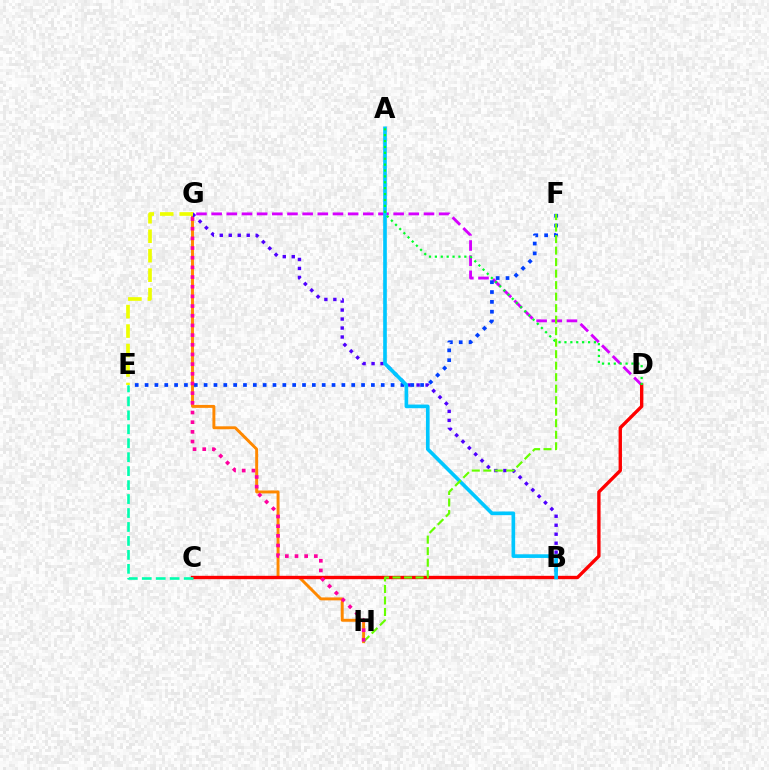{('G', 'H'): [{'color': '#ff8800', 'line_style': 'solid', 'thickness': 2.12}, {'color': '#ff00a0', 'line_style': 'dotted', 'thickness': 2.63}], ('D', 'G'): [{'color': '#d600ff', 'line_style': 'dashed', 'thickness': 2.06}], ('B', 'G'): [{'color': '#4f00ff', 'line_style': 'dotted', 'thickness': 2.44}], ('C', 'D'): [{'color': '#ff0000', 'line_style': 'solid', 'thickness': 2.42}], ('E', 'F'): [{'color': '#003fff', 'line_style': 'dotted', 'thickness': 2.67}], ('A', 'B'): [{'color': '#00c7ff', 'line_style': 'solid', 'thickness': 2.63}], ('A', 'D'): [{'color': '#00ff27', 'line_style': 'dotted', 'thickness': 1.6}], ('F', 'H'): [{'color': '#66ff00', 'line_style': 'dashed', 'thickness': 1.56}], ('E', 'G'): [{'color': '#eeff00', 'line_style': 'dashed', 'thickness': 2.65}], ('C', 'E'): [{'color': '#00ffaf', 'line_style': 'dashed', 'thickness': 1.9}]}